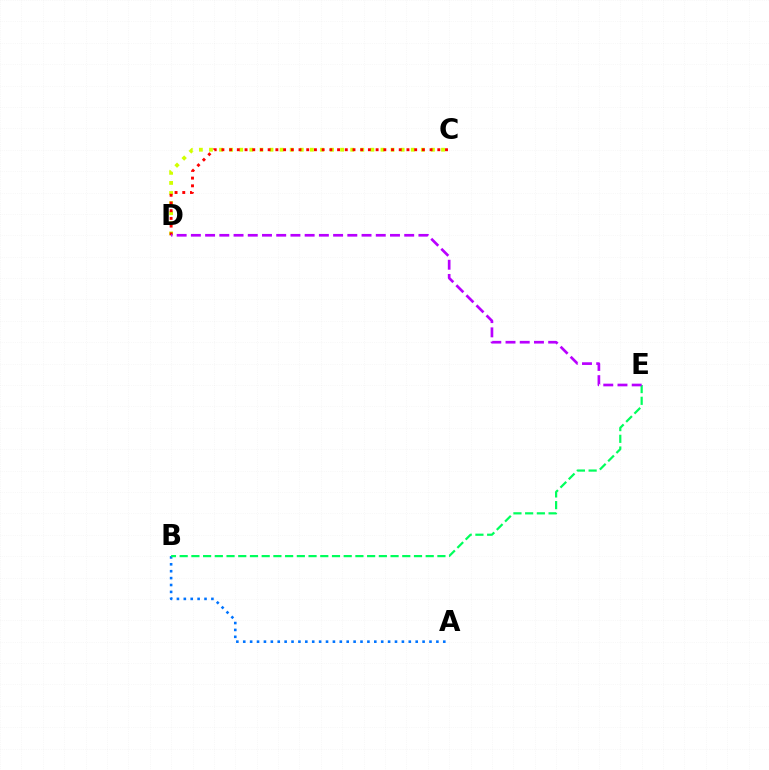{('A', 'B'): [{'color': '#0074ff', 'line_style': 'dotted', 'thickness': 1.87}], ('C', 'D'): [{'color': '#d1ff00', 'line_style': 'dotted', 'thickness': 2.74}, {'color': '#ff0000', 'line_style': 'dotted', 'thickness': 2.09}], ('B', 'E'): [{'color': '#00ff5c', 'line_style': 'dashed', 'thickness': 1.59}], ('D', 'E'): [{'color': '#b900ff', 'line_style': 'dashed', 'thickness': 1.93}]}